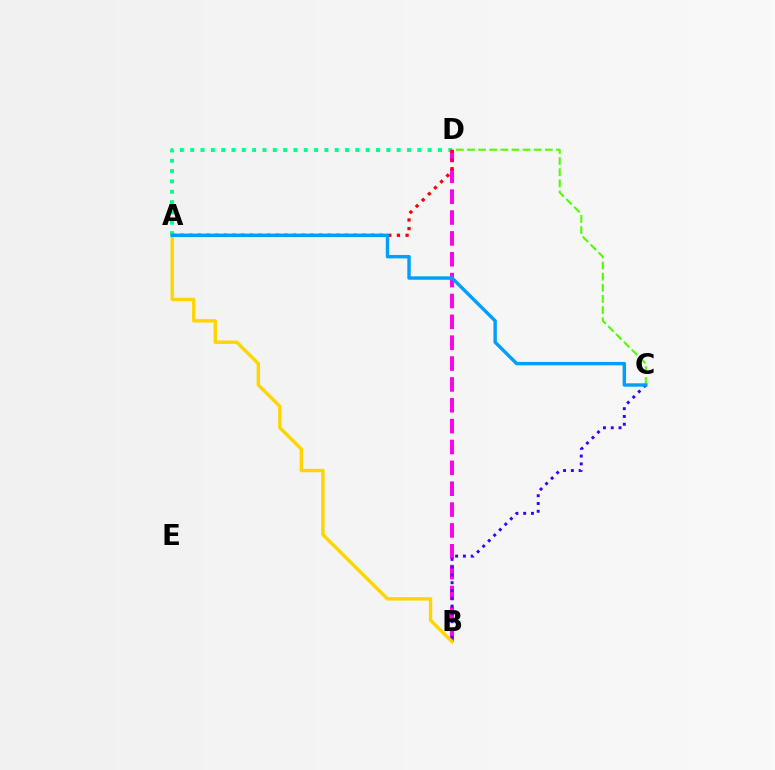{('C', 'D'): [{'color': '#4fff00', 'line_style': 'dashed', 'thickness': 1.51}], ('A', 'D'): [{'color': '#00ff86', 'line_style': 'dotted', 'thickness': 2.8}, {'color': '#ff0000', 'line_style': 'dotted', 'thickness': 2.35}], ('B', 'D'): [{'color': '#ff00ed', 'line_style': 'dashed', 'thickness': 2.83}], ('B', 'C'): [{'color': '#3700ff', 'line_style': 'dotted', 'thickness': 2.12}], ('A', 'B'): [{'color': '#ffd500', 'line_style': 'solid', 'thickness': 2.45}], ('A', 'C'): [{'color': '#009eff', 'line_style': 'solid', 'thickness': 2.45}]}